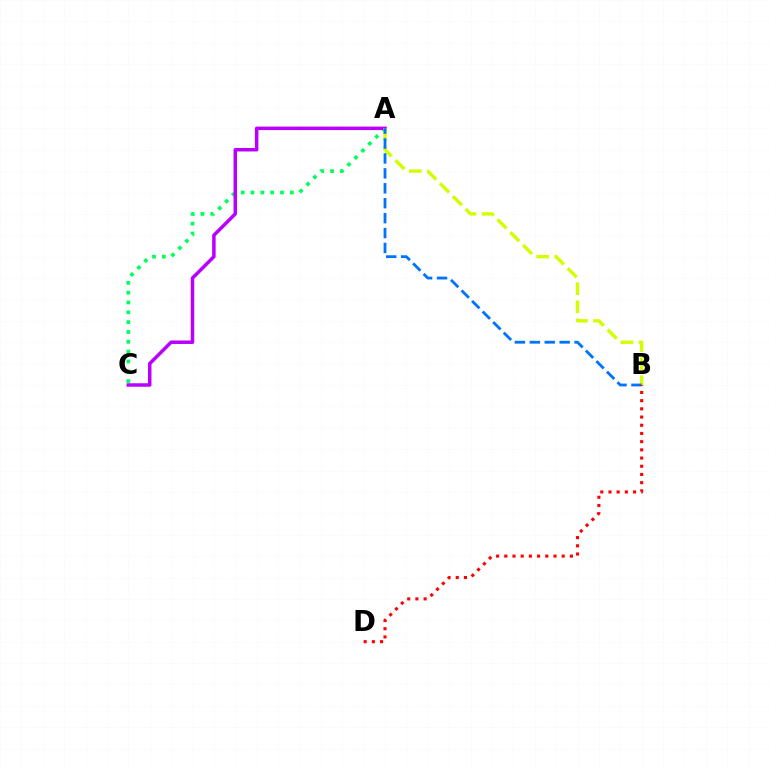{('A', 'C'): [{'color': '#00ff5c', 'line_style': 'dotted', 'thickness': 2.67}, {'color': '#b900ff', 'line_style': 'solid', 'thickness': 2.51}], ('A', 'B'): [{'color': '#d1ff00', 'line_style': 'dashed', 'thickness': 2.46}, {'color': '#0074ff', 'line_style': 'dashed', 'thickness': 2.03}], ('B', 'D'): [{'color': '#ff0000', 'line_style': 'dotted', 'thickness': 2.23}]}